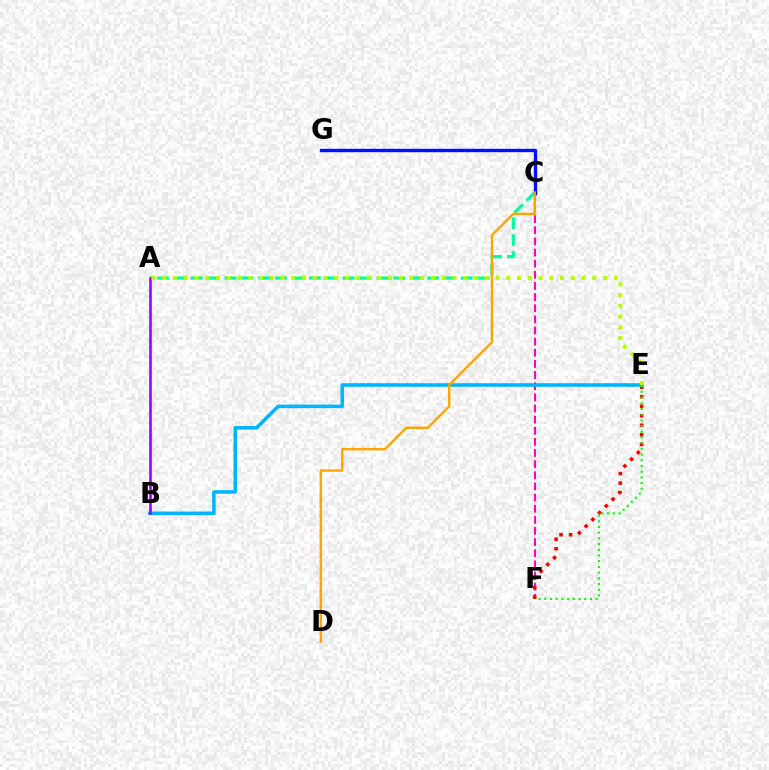{('A', 'C'): [{'color': '#00ff9d', 'line_style': 'dashed', 'thickness': 2.29}], ('C', 'F'): [{'color': '#ff00bd', 'line_style': 'dashed', 'thickness': 1.51}], ('E', 'F'): [{'color': '#ff0000', 'line_style': 'dotted', 'thickness': 2.59}, {'color': '#08ff00', 'line_style': 'dotted', 'thickness': 1.55}], ('B', 'E'): [{'color': '#00b5ff', 'line_style': 'solid', 'thickness': 2.57}], ('A', 'B'): [{'color': '#9b00ff', 'line_style': 'solid', 'thickness': 1.88}], ('C', 'G'): [{'color': '#0010ff', 'line_style': 'solid', 'thickness': 2.44}], ('C', 'D'): [{'color': '#ffa500', 'line_style': 'solid', 'thickness': 1.73}], ('A', 'E'): [{'color': '#b3ff00', 'line_style': 'dotted', 'thickness': 2.92}]}